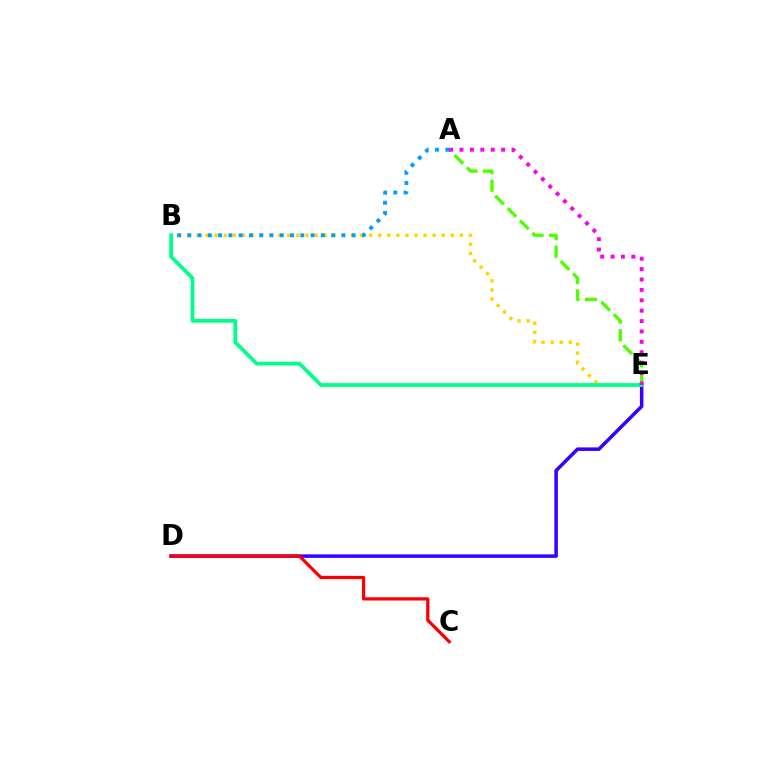{('D', 'E'): [{'color': '#3700ff', 'line_style': 'solid', 'thickness': 2.53}], ('B', 'E'): [{'color': '#ffd500', 'line_style': 'dotted', 'thickness': 2.47}, {'color': '#00ff86', 'line_style': 'solid', 'thickness': 2.7}], ('A', 'E'): [{'color': '#4fff00', 'line_style': 'dashed', 'thickness': 2.38}, {'color': '#ff00ed', 'line_style': 'dotted', 'thickness': 2.82}], ('C', 'D'): [{'color': '#ff0000', 'line_style': 'solid', 'thickness': 2.34}], ('A', 'B'): [{'color': '#009eff', 'line_style': 'dotted', 'thickness': 2.79}]}